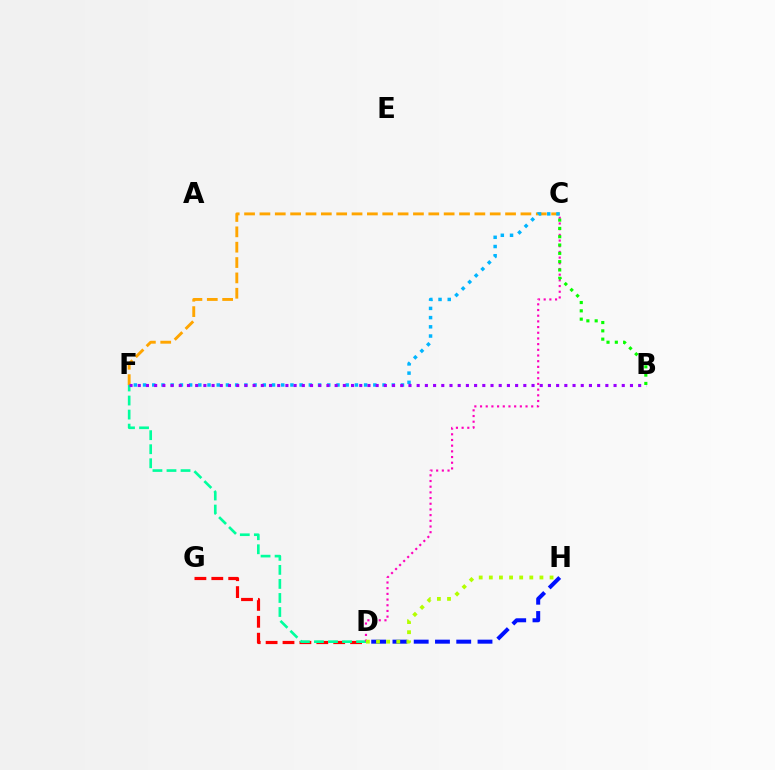{('D', 'G'): [{'color': '#ff0000', 'line_style': 'dashed', 'thickness': 2.3}], ('D', 'F'): [{'color': '#00ff9d', 'line_style': 'dashed', 'thickness': 1.91}], ('C', 'F'): [{'color': '#ffa500', 'line_style': 'dashed', 'thickness': 2.09}, {'color': '#00b5ff', 'line_style': 'dotted', 'thickness': 2.5}], ('C', 'D'): [{'color': '#ff00bd', 'line_style': 'dotted', 'thickness': 1.55}], ('D', 'H'): [{'color': '#0010ff', 'line_style': 'dashed', 'thickness': 2.89}, {'color': '#b3ff00', 'line_style': 'dotted', 'thickness': 2.75}], ('B', 'F'): [{'color': '#9b00ff', 'line_style': 'dotted', 'thickness': 2.23}], ('B', 'C'): [{'color': '#08ff00', 'line_style': 'dotted', 'thickness': 2.26}]}